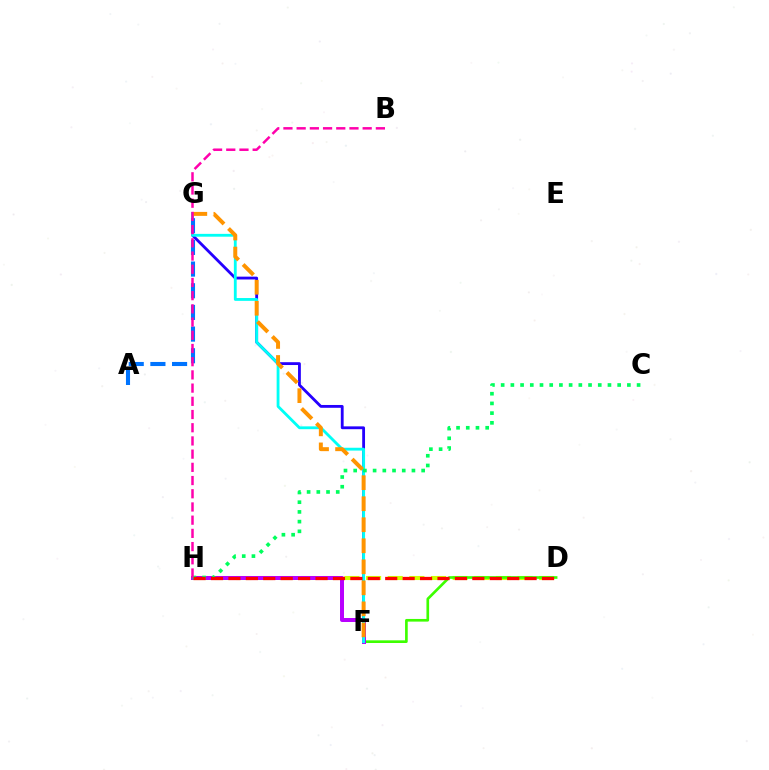{('D', 'H'): [{'color': '#d1ff00', 'line_style': 'dashed', 'thickness': 2.94}, {'color': '#ff0000', 'line_style': 'dashed', 'thickness': 2.37}], ('F', 'G'): [{'color': '#2500ff', 'line_style': 'solid', 'thickness': 2.03}, {'color': '#00fff6', 'line_style': 'solid', 'thickness': 2.04}, {'color': '#ff9400', 'line_style': 'dashed', 'thickness': 2.86}], ('D', 'F'): [{'color': '#3dff00', 'line_style': 'solid', 'thickness': 1.92}], ('F', 'H'): [{'color': '#b900ff', 'line_style': 'solid', 'thickness': 2.87}], ('A', 'G'): [{'color': '#0074ff', 'line_style': 'dashed', 'thickness': 2.94}], ('C', 'H'): [{'color': '#00ff5c', 'line_style': 'dotted', 'thickness': 2.64}], ('B', 'H'): [{'color': '#ff00ac', 'line_style': 'dashed', 'thickness': 1.79}]}